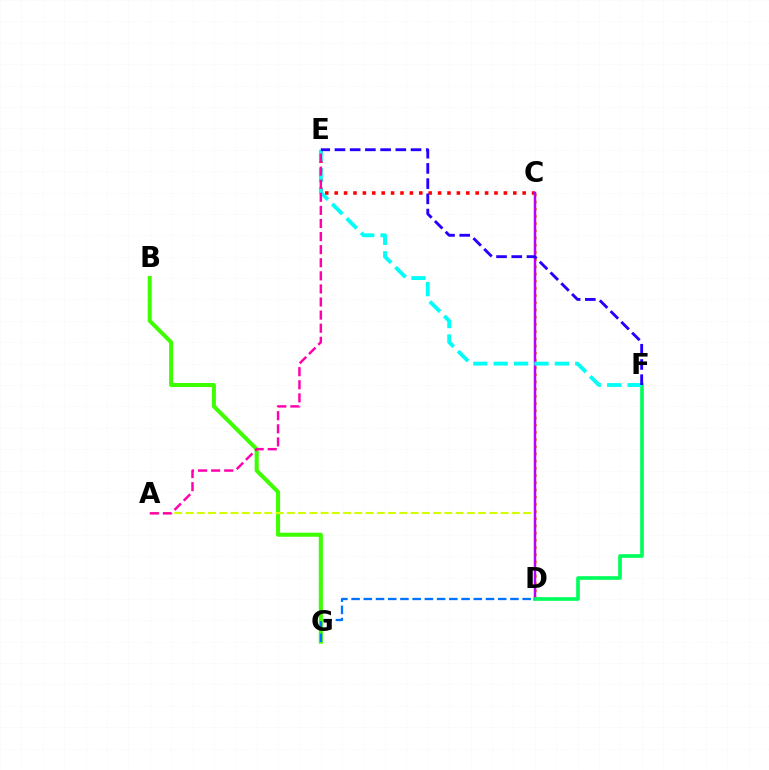{('B', 'G'): [{'color': '#3dff00', 'line_style': 'solid', 'thickness': 2.91}], ('C', 'E'): [{'color': '#ff0000', 'line_style': 'dotted', 'thickness': 2.55}], ('C', 'D'): [{'color': '#ff9400', 'line_style': 'dotted', 'thickness': 1.96}, {'color': '#b900ff', 'line_style': 'solid', 'thickness': 1.79}], ('A', 'D'): [{'color': '#d1ff00', 'line_style': 'dashed', 'thickness': 1.53}], ('D', 'F'): [{'color': '#00ff5c', 'line_style': 'solid', 'thickness': 2.63}], ('D', 'G'): [{'color': '#0074ff', 'line_style': 'dashed', 'thickness': 1.66}], ('E', 'F'): [{'color': '#00fff6', 'line_style': 'dashed', 'thickness': 2.77}, {'color': '#2500ff', 'line_style': 'dashed', 'thickness': 2.07}], ('A', 'E'): [{'color': '#ff00ac', 'line_style': 'dashed', 'thickness': 1.78}]}